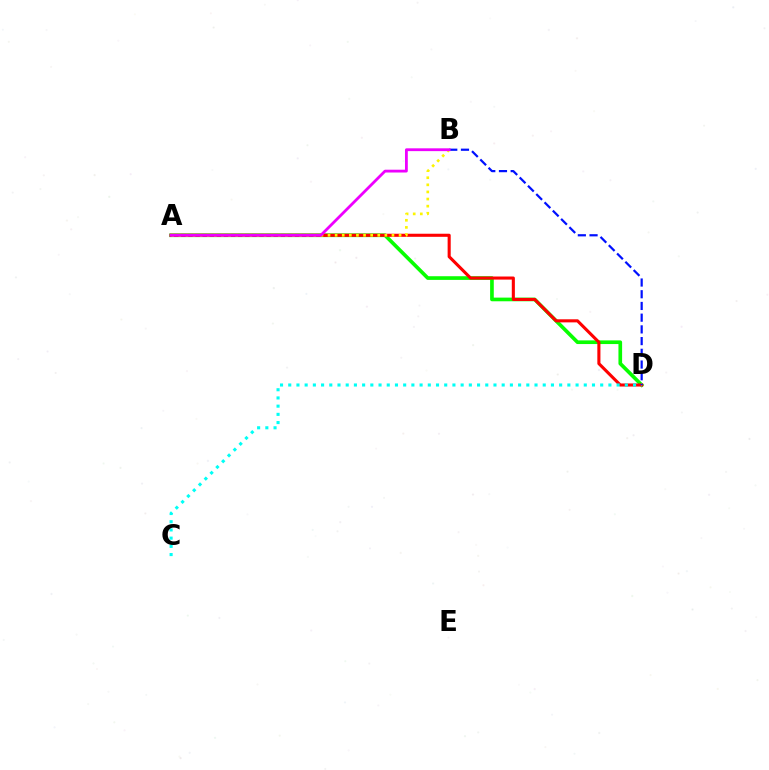{('A', 'D'): [{'color': '#08ff00', 'line_style': 'solid', 'thickness': 2.64}, {'color': '#ff0000', 'line_style': 'solid', 'thickness': 2.22}], ('C', 'D'): [{'color': '#00fff6', 'line_style': 'dotted', 'thickness': 2.23}], ('B', 'D'): [{'color': '#0010ff', 'line_style': 'dashed', 'thickness': 1.59}], ('A', 'B'): [{'color': '#fcf500', 'line_style': 'dotted', 'thickness': 1.93}, {'color': '#ee00ff', 'line_style': 'solid', 'thickness': 2.02}]}